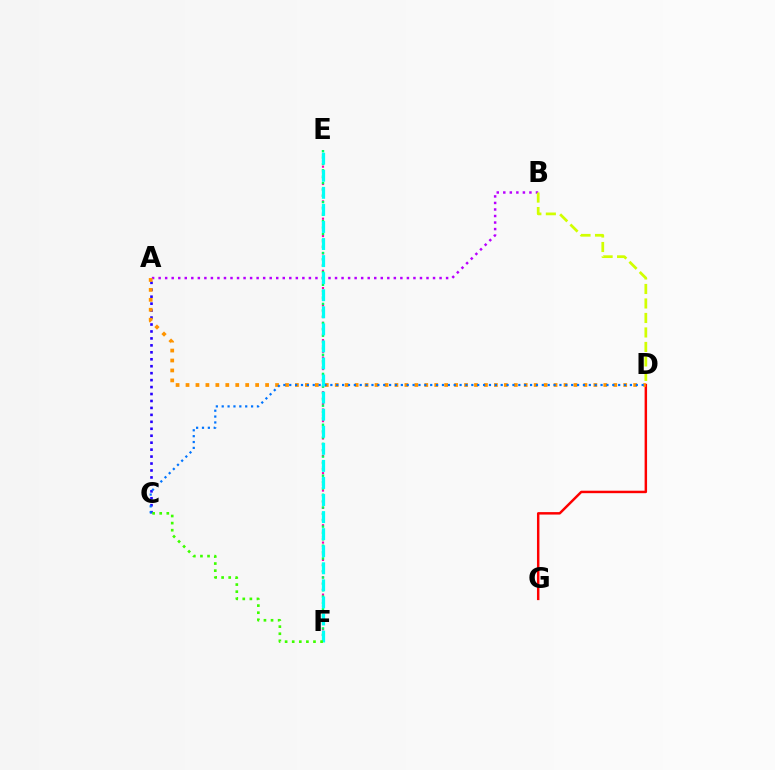{('A', 'B'): [{'color': '#b900ff', 'line_style': 'dotted', 'thickness': 1.78}], ('D', 'G'): [{'color': '#ff0000', 'line_style': 'solid', 'thickness': 1.77}], ('E', 'F'): [{'color': '#ff00ac', 'line_style': 'dotted', 'thickness': 1.57}, {'color': '#00ff5c', 'line_style': 'dotted', 'thickness': 1.73}, {'color': '#00fff6', 'line_style': 'dashed', 'thickness': 2.32}], ('A', 'C'): [{'color': '#2500ff', 'line_style': 'dotted', 'thickness': 1.89}], ('A', 'D'): [{'color': '#ff9400', 'line_style': 'dotted', 'thickness': 2.7}], ('C', 'D'): [{'color': '#0074ff', 'line_style': 'dotted', 'thickness': 1.6}], ('B', 'D'): [{'color': '#d1ff00', 'line_style': 'dashed', 'thickness': 1.97}], ('C', 'F'): [{'color': '#3dff00', 'line_style': 'dotted', 'thickness': 1.93}]}